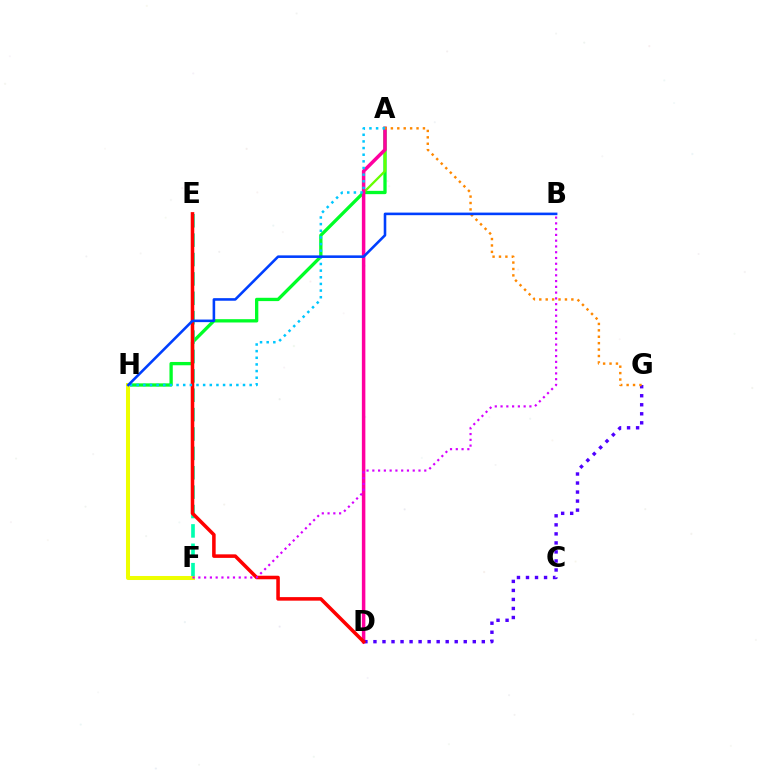{('A', 'H'): [{'color': '#00ff27', 'line_style': 'solid', 'thickness': 2.38}, {'color': '#00c7ff', 'line_style': 'dotted', 'thickness': 1.81}], ('E', 'F'): [{'color': '#00ffaf', 'line_style': 'dashed', 'thickness': 2.63}], ('F', 'H'): [{'color': '#eeff00', 'line_style': 'solid', 'thickness': 2.9}], ('A', 'D'): [{'color': '#66ff00', 'line_style': 'solid', 'thickness': 1.65}, {'color': '#ff00a0', 'line_style': 'solid', 'thickness': 2.52}], ('D', 'G'): [{'color': '#4f00ff', 'line_style': 'dotted', 'thickness': 2.45}], ('D', 'E'): [{'color': '#ff0000', 'line_style': 'solid', 'thickness': 2.55}], ('A', 'G'): [{'color': '#ff8800', 'line_style': 'dotted', 'thickness': 1.74}], ('B', 'F'): [{'color': '#d600ff', 'line_style': 'dotted', 'thickness': 1.57}], ('B', 'H'): [{'color': '#003fff', 'line_style': 'solid', 'thickness': 1.86}]}